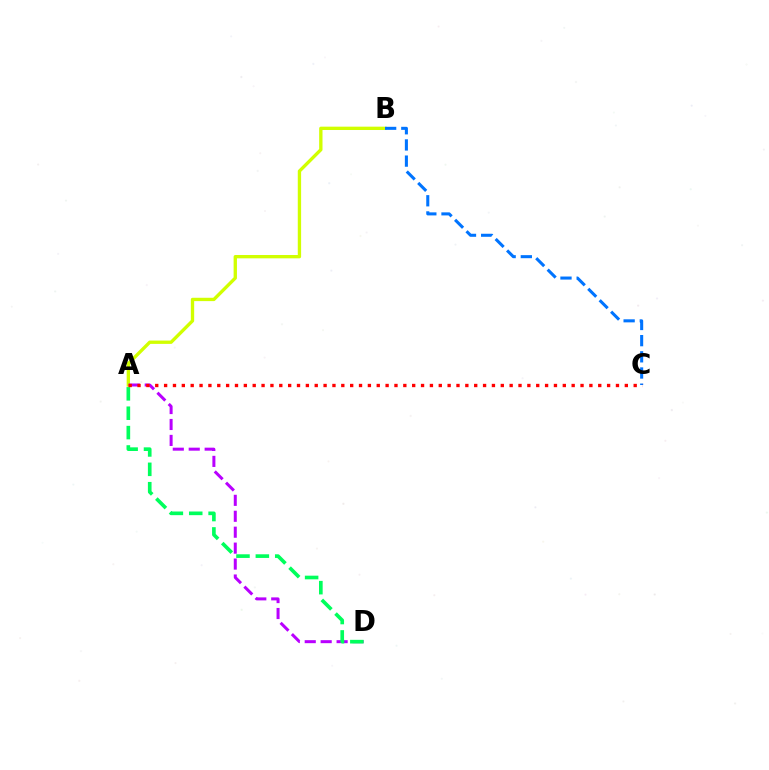{('A', 'B'): [{'color': '#d1ff00', 'line_style': 'solid', 'thickness': 2.4}], ('A', 'D'): [{'color': '#b900ff', 'line_style': 'dashed', 'thickness': 2.16}, {'color': '#00ff5c', 'line_style': 'dashed', 'thickness': 2.63}], ('B', 'C'): [{'color': '#0074ff', 'line_style': 'dashed', 'thickness': 2.2}], ('A', 'C'): [{'color': '#ff0000', 'line_style': 'dotted', 'thickness': 2.41}]}